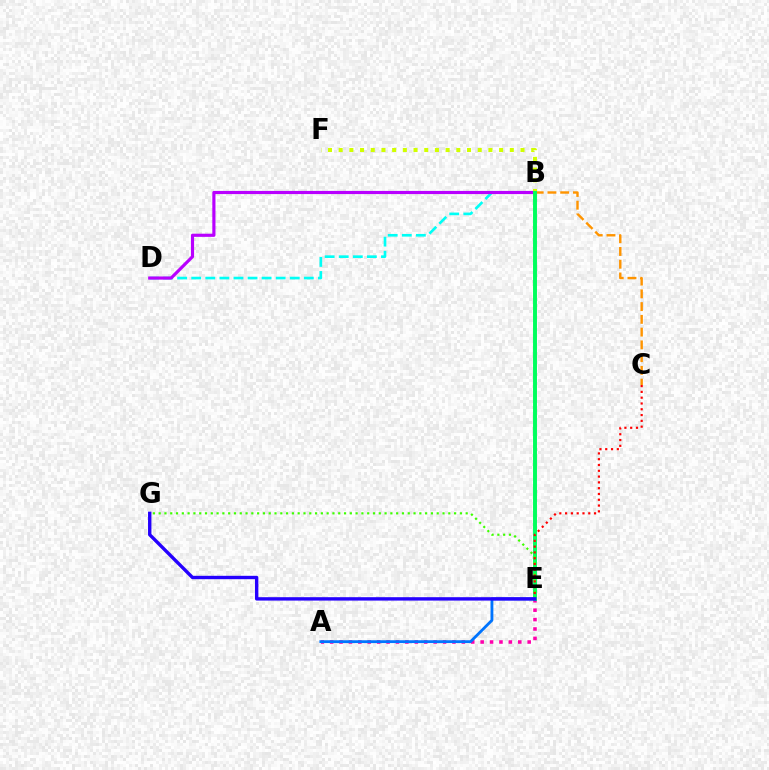{('A', 'E'): [{'color': '#ff00ac', 'line_style': 'dotted', 'thickness': 2.56}, {'color': '#0074ff', 'line_style': 'solid', 'thickness': 2.03}], ('B', 'C'): [{'color': '#ff9400', 'line_style': 'dashed', 'thickness': 1.73}], ('B', 'D'): [{'color': '#00fff6', 'line_style': 'dashed', 'thickness': 1.91}, {'color': '#b900ff', 'line_style': 'solid', 'thickness': 2.27}], ('B', 'F'): [{'color': '#d1ff00', 'line_style': 'dotted', 'thickness': 2.91}], ('B', 'E'): [{'color': '#00ff5c', 'line_style': 'solid', 'thickness': 2.83}], ('E', 'G'): [{'color': '#3dff00', 'line_style': 'dotted', 'thickness': 1.57}, {'color': '#2500ff', 'line_style': 'solid', 'thickness': 2.44}], ('C', 'E'): [{'color': '#ff0000', 'line_style': 'dotted', 'thickness': 1.57}]}